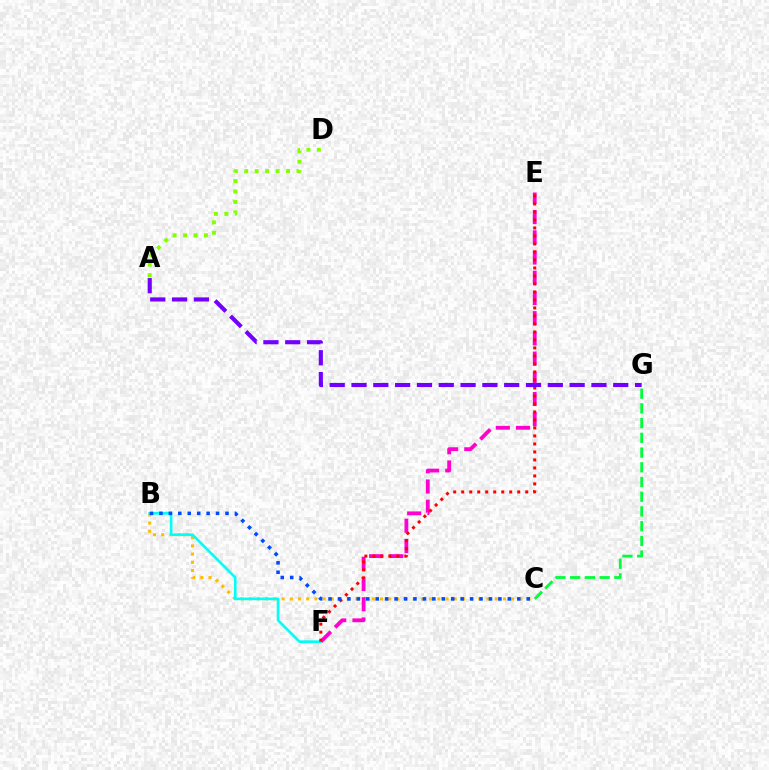{('B', 'C'): [{'color': '#ffbd00', 'line_style': 'dotted', 'thickness': 2.23}, {'color': '#004bff', 'line_style': 'dotted', 'thickness': 2.56}], ('E', 'F'): [{'color': '#ff00cf', 'line_style': 'dashed', 'thickness': 2.75}, {'color': '#ff0000', 'line_style': 'dotted', 'thickness': 2.17}], ('B', 'F'): [{'color': '#00fff6', 'line_style': 'solid', 'thickness': 1.91}], ('A', 'G'): [{'color': '#7200ff', 'line_style': 'dashed', 'thickness': 2.96}], ('C', 'G'): [{'color': '#00ff39', 'line_style': 'dashed', 'thickness': 2.0}], ('A', 'D'): [{'color': '#84ff00', 'line_style': 'dotted', 'thickness': 2.84}]}